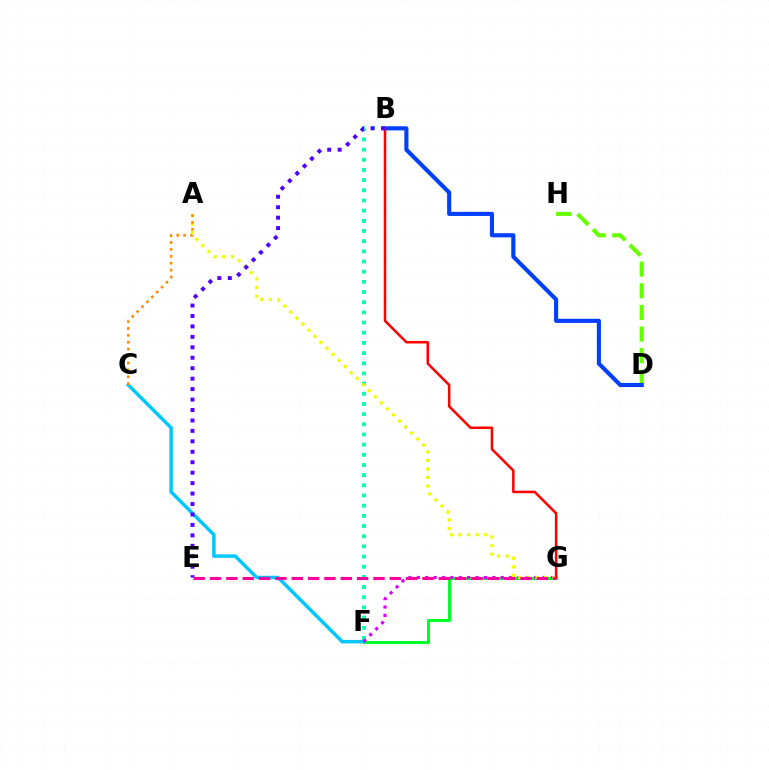{('B', 'F'): [{'color': '#00ffaf', 'line_style': 'dotted', 'thickness': 2.76}], ('D', 'H'): [{'color': '#66ff00', 'line_style': 'dashed', 'thickness': 2.94}], ('F', 'G'): [{'color': '#00ff27', 'line_style': 'solid', 'thickness': 2.17}, {'color': '#d600ff', 'line_style': 'dotted', 'thickness': 2.28}], ('C', 'F'): [{'color': '#00c7ff', 'line_style': 'solid', 'thickness': 2.5}], ('B', 'D'): [{'color': '#003fff', 'line_style': 'solid', 'thickness': 2.96}], ('A', 'G'): [{'color': '#eeff00', 'line_style': 'dotted', 'thickness': 2.32}], ('E', 'G'): [{'color': '#ff00a0', 'line_style': 'dashed', 'thickness': 2.22}], ('B', 'G'): [{'color': '#ff0000', 'line_style': 'solid', 'thickness': 1.82}], ('A', 'C'): [{'color': '#ff8800', 'line_style': 'dotted', 'thickness': 1.88}], ('B', 'E'): [{'color': '#4f00ff', 'line_style': 'dotted', 'thickness': 2.84}]}